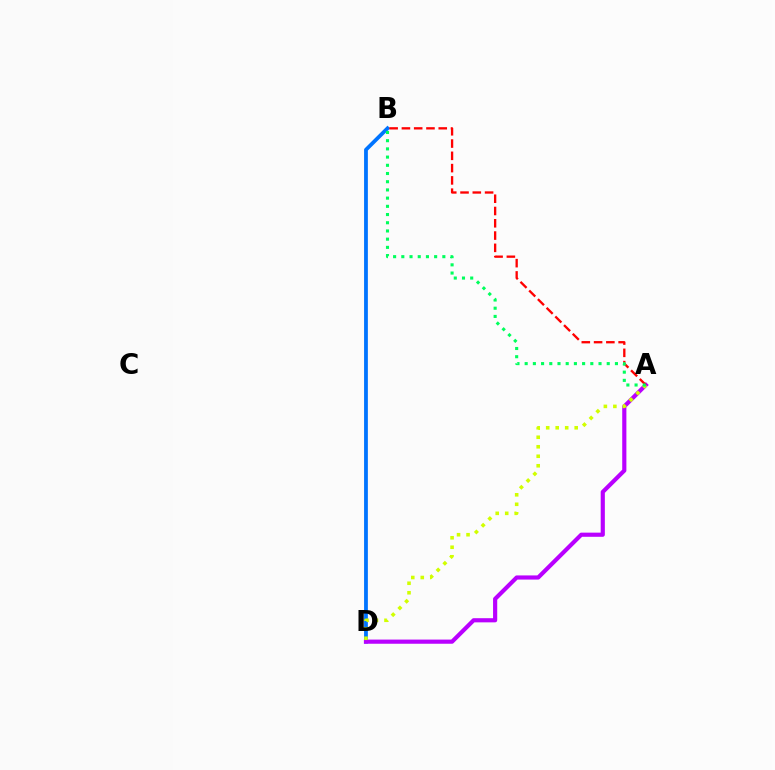{('B', 'D'): [{'color': '#0074ff', 'line_style': 'solid', 'thickness': 2.73}], ('A', 'D'): [{'color': '#b900ff', 'line_style': 'solid', 'thickness': 2.99}, {'color': '#d1ff00', 'line_style': 'dotted', 'thickness': 2.58}], ('A', 'B'): [{'color': '#ff0000', 'line_style': 'dashed', 'thickness': 1.67}, {'color': '#00ff5c', 'line_style': 'dotted', 'thickness': 2.23}]}